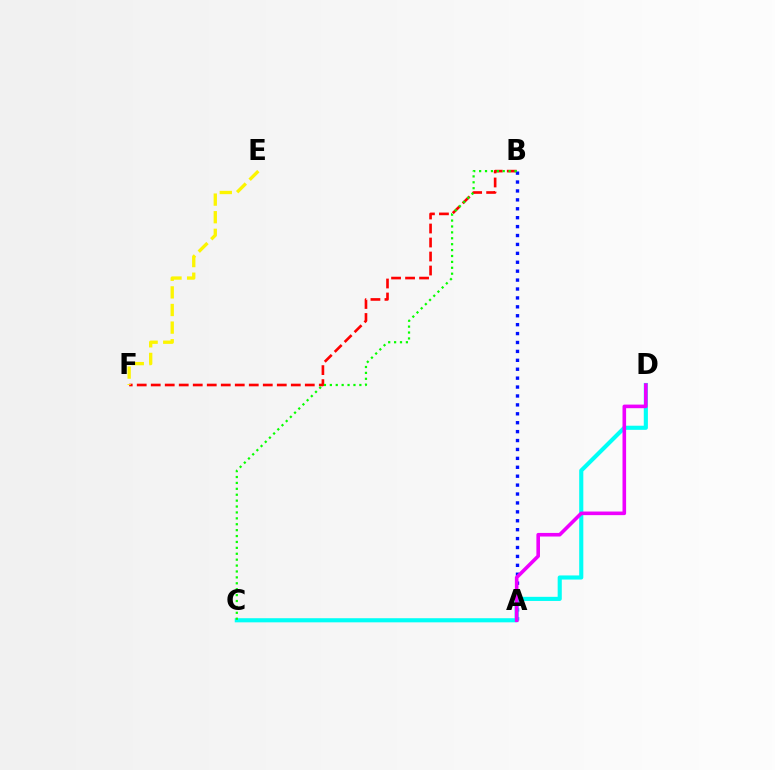{('B', 'F'): [{'color': '#ff0000', 'line_style': 'dashed', 'thickness': 1.9}], ('A', 'B'): [{'color': '#0010ff', 'line_style': 'dotted', 'thickness': 2.42}], ('E', 'F'): [{'color': '#fcf500', 'line_style': 'dashed', 'thickness': 2.39}], ('C', 'D'): [{'color': '#00fff6', 'line_style': 'solid', 'thickness': 2.97}], ('A', 'D'): [{'color': '#ee00ff', 'line_style': 'solid', 'thickness': 2.59}], ('B', 'C'): [{'color': '#08ff00', 'line_style': 'dotted', 'thickness': 1.6}]}